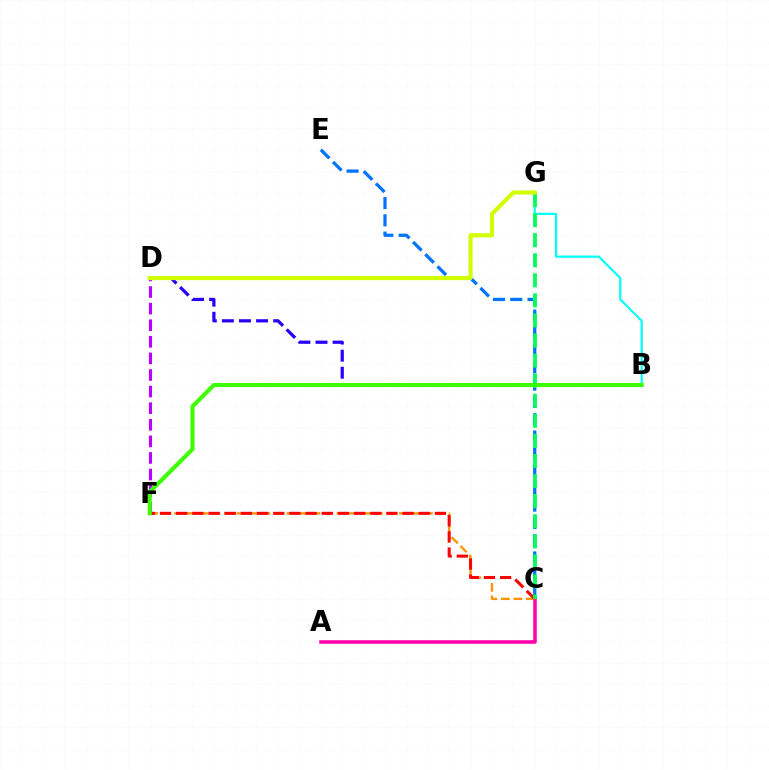{('D', 'F'): [{'color': '#b900ff', 'line_style': 'dashed', 'thickness': 2.25}], ('C', 'E'): [{'color': '#0074ff', 'line_style': 'dashed', 'thickness': 2.35}], ('A', 'C'): [{'color': '#ff00ac', 'line_style': 'solid', 'thickness': 2.56}], ('B', 'D'): [{'color': '#2500ff', 'line_style': 'dashed', 'thickness': 2.32}], ('C', 'F'): [{'color': '#ff9400', 'line_style': 'dashed', 'thickness': 1.7}, {'color': '#ff0000', 'line_style': 'dashed', 'thickness': 2.2}], ('B', 'G'): [{'color': '#00fff6', 'line_style': 'solid', 'thickness': 1.58}], ('C', 'G'): [{'color': '#00ff5c', 'line_style': 'dashed', 'thickness': 2.73}], ('D', 'G'): [{'color': '#d1ff00', 'line_style': 'solid', 'thickness': 2.99}], ('B', 'F'): [{'color': '#3dff00', 'line_style': 'solid', 'thickness': 2.94}]}